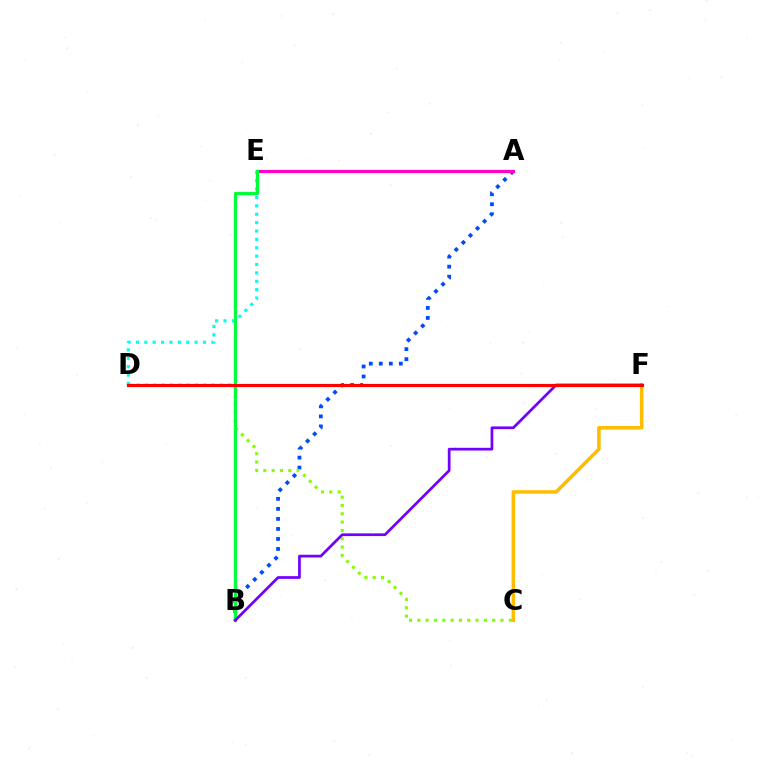{('A', 'B'): [{'color': '#004bff', 'line_style': 'dotted', 'thickness': 2.72}], ('C', 'D'): [{'color': '#84ff00', 'line_style': 'dotted', 'thickness': 2.26}], ('A', 'E'): [{'color': '#ff00cf', 'line_style': 'solid', 'thickness': 2.29}], ('C', 'F'): [{'color': '#ffbd00', 'line_style': 'solid', 'thickness': 2.54}], ('D', 'E'): [{'color': '#00fff6', 'line_style': 'dotted', 'thickness': 2.28}], ('B', 'E'): [{'color': '#00ff39', 'line_style': 'solid', 'thickness': 2.33}], ('B', 'F'): [{'color': '#7200ff', 'line_style': 'solid', 'thickness': 1.96}], ('D', 'F'): [{'color': '#ff0000', 'line_style': 'solid', 'thickness': 2.27}]}